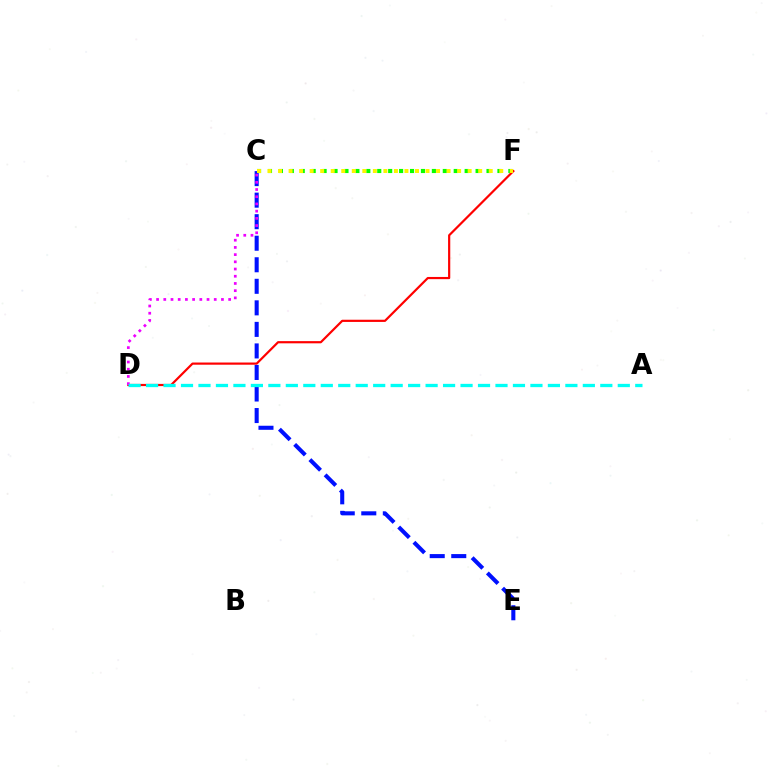{('C', 'E'): [{'color': '#0010ff', 'line_style': 'dashed', 'thickness': 2.93}], ('C', 'F'): [{'color': '#08ff00', 'line_style': 'dotted', 'thickness': 2.97}, {'color': '#fcf500', 'line_style': 'dotted', 'thickness': 2.86}], ('D', 'F'): [{'color': '#ff0000', 'line_style': 'solid', 'thickness': 1.58}], ('C', 'D'): [{'color': '#ee00ff', 'line_style': 'dotted', 'thickness': 1.96}], ('A', 'D'): [{'color': '#00fff6', 'line_style': 'dashed', 'thickness': 2.37}]}